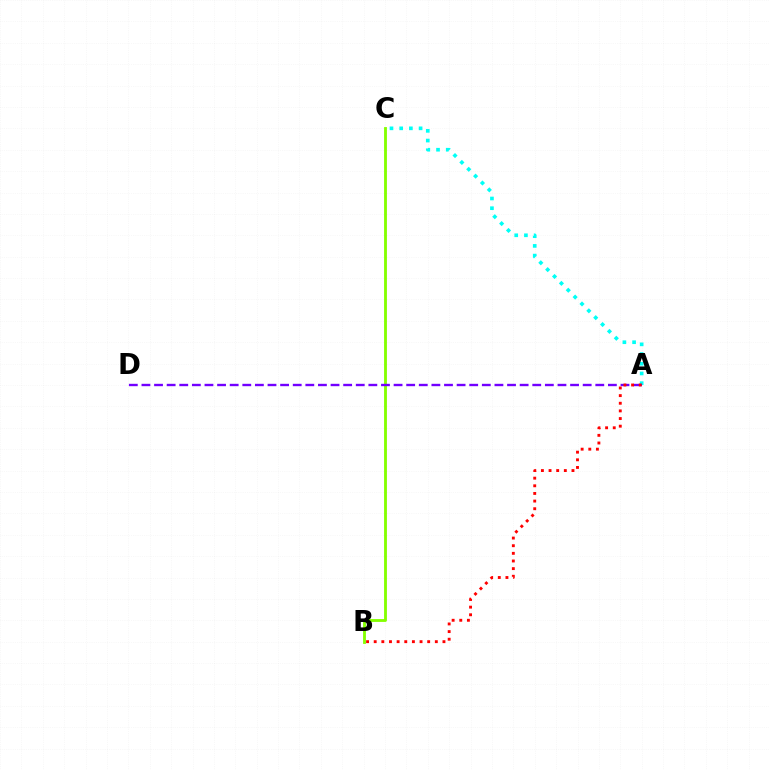{('A', 'C'): [{'color': '#00fff6', 'line_style': 'dotted', 'thickness': 2.64}], ('B', 'C'): [{'color': '#84ff00', 'line_style': 'solid', 'thickness': 2.05}], ('A', 'D'): [{'color': '#7200ff', 'line_style': 'dashed', 'thickness': 1.71}], ('A', 'B'): [{'color': '#ff0000', 'line_style': 'dotted', 'thickness': 2.08}]}